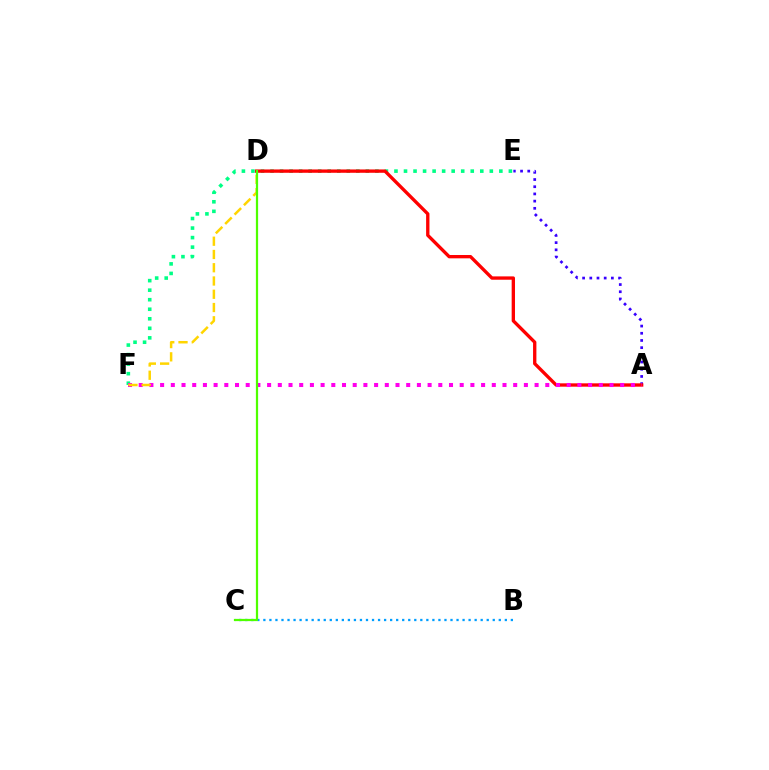{('E', 'F'): [{'color': '#00ff86', 'line_style': 'dotted', 'thickness': 2.59}], ('A', 'E'): [{'color': '#3700ff', 'line_style': 'dotted', 'thickness': 1.96}], ('A', 'D'): [{'color': '#ff0000', 'line_style': 'solid', 'thickness': 2.4}], ('B', 'C'): [{'color': '#009eff', 'line_style': 'dotted', 'thickness': 1.64}], ('A', 'F'): [{'color': '#ff00ed', 'line_style': 'dotted', 'thickness': 2.91}], ('D', 'F'): [{'color': '#ffd500', 'line_style': 'dashed', 'thickness': 1.8}], ('C', 'D'): [{'color': '#4fff00', 'line_style': 'solid', 'thickness': 1.61}]}